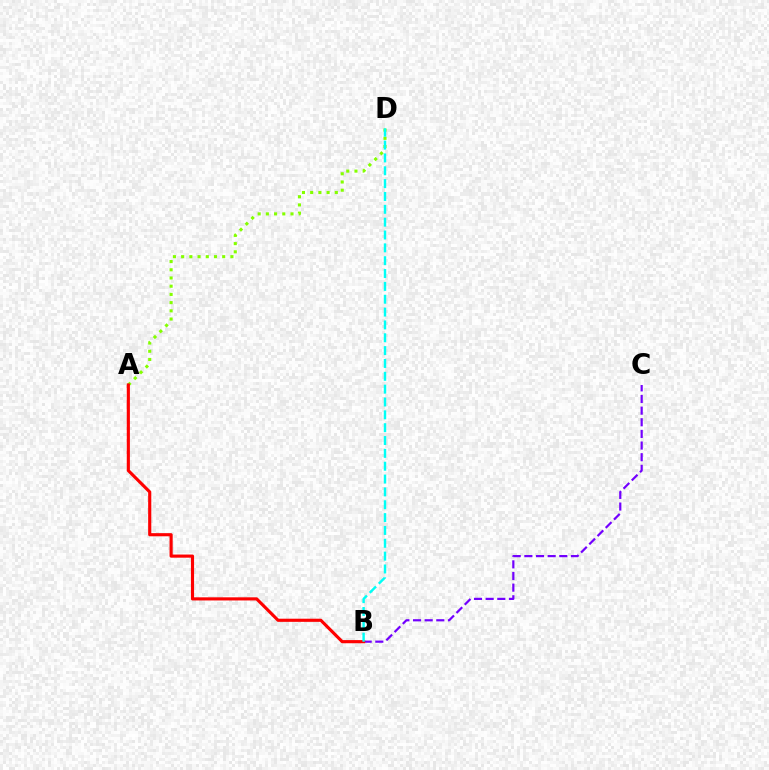{('A', 'D'): [{'color': '#84ff00', 'line_style': 'dotted', 'thickness': 2.23}], ('B', 'C'): [{'color': '#7200ff', 'line_style': 'dashed', 'thickness': 1.58}], ('A', 'B'): [{'color': '#ff0000', 'line_style': 'solid', 'thickness': 2.26}], ('B', 'D'): [{'color': '#00fff6', 'line_style': 'dashed', 'thickness': 1.74}]}